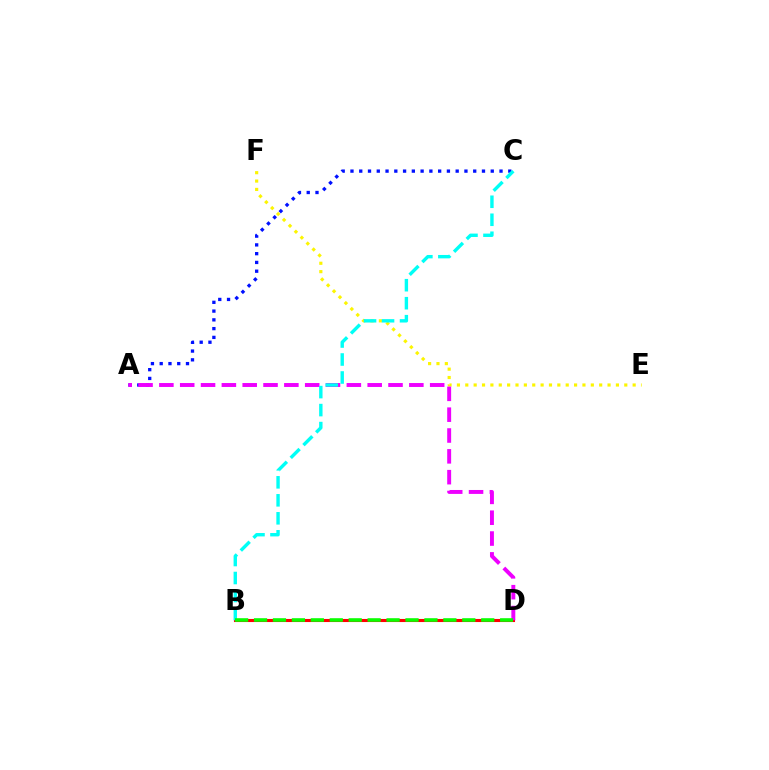{('B', 'D'): [{'color': '#ff0000', 'line_style': 'solid', 'thickness': 2.22}, {'color': '#08ff00', 'line_style': 'dashed', 'thickness': 2.57}], ('A', 'C'): [{'color': '#0010ff', 'line_style': 'dotted', 'thickness': 2.38}], ('E', 'F'): [{'color': '#fcf500', 'line_style': 'dotted', 'thickness': 2.27}], ('A', 'D'): [{'color': '#ee00ff', 'line_style': 'dashed', 'thickness': 2.83}], ('B', 'C'): [{'color': '#00fff6', 'line_style': 'dashed', 'thickness': 2.44}]}